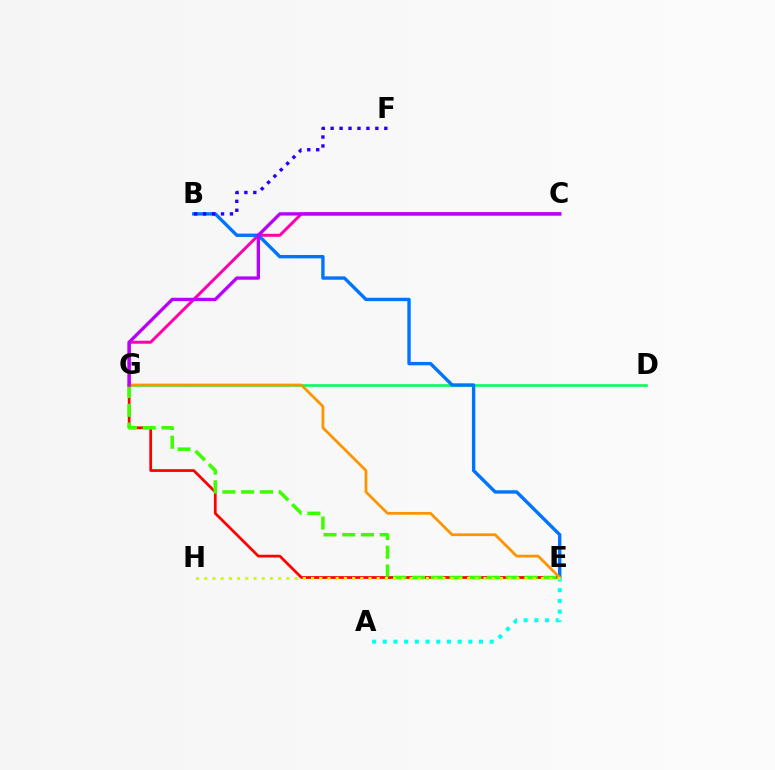{('C', 'G'): [{'color': '#ff00ac', 'line_style': 'solid', 'thickness': 2.15}, {'color': '#b900ff', 'line_style': 'solid', 'thickness': 2.39}], ('E', 'G'): [{'color': '#ff0000', 'line_style': 'solid', 'thickness': 1.97}, {'color': '#3dff00', 'line_style': 'dashed', 'thickness': 2.55}, {'color': '#ff9400', 'line_style': 'solid', 'thickness': 1.99}], ('D', 'G'): [{'color': '#00ff5c', 'line_style': 'solid', 'thickness': 1.87}], ('B', 'E'): [{'color': '#0074ff', 'line_style': 'solid', 'thickness': 2.43}], ('A', 'E'): [{'color': '#00fff6', 'line_style': 'dotted', 'thickness': 2.9}], ('E', 'H'): [{'color': '#d1ff00', 'line_style': 'dotted', 'thickness': 2.23}], ('B', 'F'): [{'color': '#2500ff', 'line_style': 'dotted', 'thickness': 2.43}]}